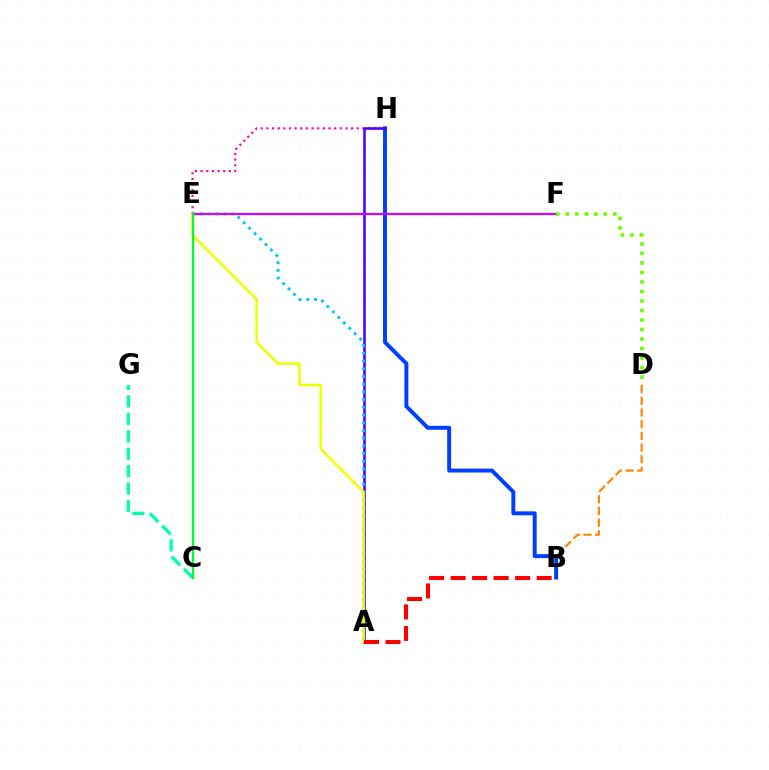{('B', 'D'): [{'color': '#ff8800', 'line_style': 'dashed', 'thickness': 1.59}], ('B', 'H'): [{'color': '#003fff', 'line_style': 'solid', 'thickness': 2.84}], ('E', 'H'): [{'color': '#ff00a0', 'line_style': 'dotted', 'thickness': 1.53}], ('A', 'H'): [{'color': '#4f00ff', 'line_style': 'solid', 'thickness': 1.86}], ('A', 'E'): [{'color': '#00c7ff', 'line_style': 'dotted', 'thickness': 2.09}, {'color': '#eeff00', 'line_style': 'solid', 'thickness': 1.85}], ('E', 'F'): [{'color': '#d600ff', 'line_style': 'solid', 'thickness': 1.58}], ('C', 'G'): [{'color': '#00ffaf', 'line_style': 'dashed', 'thickness': 2.37}], ('A', 'B'): [{'color': '#ff0000', 'line_style': 'dashed', 'thickness': 2.92}], ('D', 'F'): [{'color': '#66ff00', 'line_style': 'dotted', 'thickness': 2.58}], ('C', 'E'): [{'color': '#00ff27', 'line_style': 'solid', 'thickness': 1.6}]}